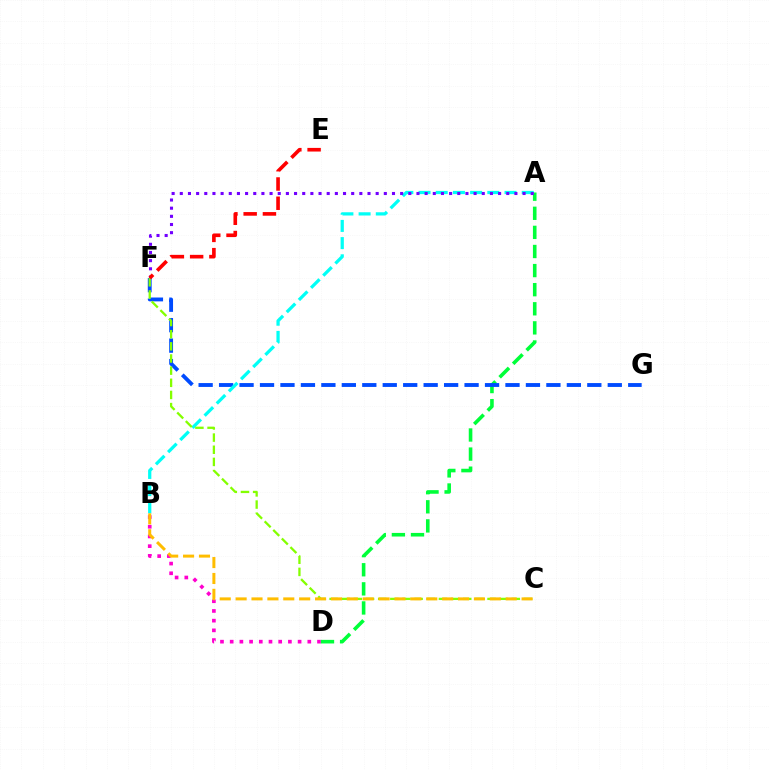{('B', 'D'): [{'color': '#ff00cf', 'line_style': 'dotted', 'thickness': 2.64}], ('A', 'D'): [{'color': '#00ff39', 'line_style': 'dashed', 'thickness': 2.59}], ('F', 'G'): [{'color': '#004bff', 'line_style': 'dashed', 'thickness': 2.78}], ('A', 'B'): [{'color': '#00fff6', 'line_style': 'dashed', 'thickness': 2.34}], ('A', 'F'): [{'color': '#7200ff', 'line_style': 'dotted', 'thickness': 2.22}], ('C', 'F'): [{'color': '#84ff00', 'line_style': 'dashed', 'thickness': 1.65}], ('E', 'F'): [{'color': '#ff0000', 'line_style': 'dashed', 'thickness': 2.62}], ('B', 'C'): [{'color': '#ffbd00', 'line_style': 'dashed', 'thickness': 2.16}]}